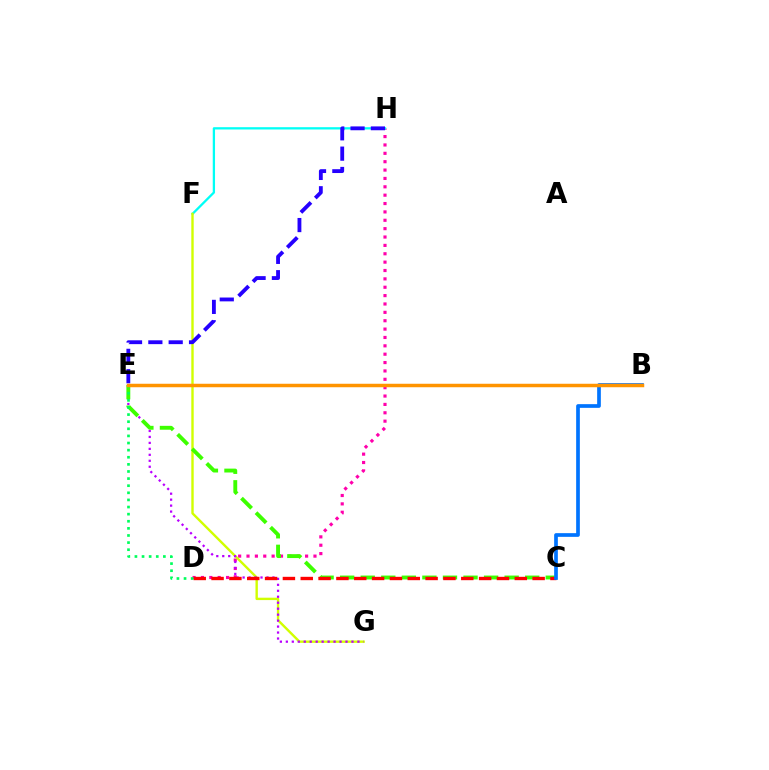{('D', 'H'): [{'color': '#ff00ac', 'line_style': 'dotted', 'thickness': 2.27}], ('F', 'H'): [{'color': '#00fff6', 'line_style': 'solid', 'thickness': 1.64}], ('F', 'G'): [{'color': '#d1ff00', 'line_style': 'solid', 'thickness': 1.72}], ('E', 'G'): [{'color': '#b900ff', 'line_style': 'dotted', 'thickness': 1.62}], ('E', 'H'): [{'color': '#2500ff', 'line_style': 'dashed', 'thickness': 2.76}], ('C', 'E'): [{'color': '#3dff00', 'line_style': 'dashed', 'thickness': 2.79}], ('C', 'D'): [{'color': '#ff0000', 'line_style': 'dashed', 'thickness': 2.42}], ('D', 'E'): [{'color': '#00ff5c', 'line_style': 'dotted', 'thickness': 1.93}], ('B', 'C'): [{'color': '#0074ff', 'line_style': 'solid', 'thickness': 2.66}], ('B', 'E'): [{'color': '#ff9400', 'line_style': 'solid', 'thickness': 2.51}]}